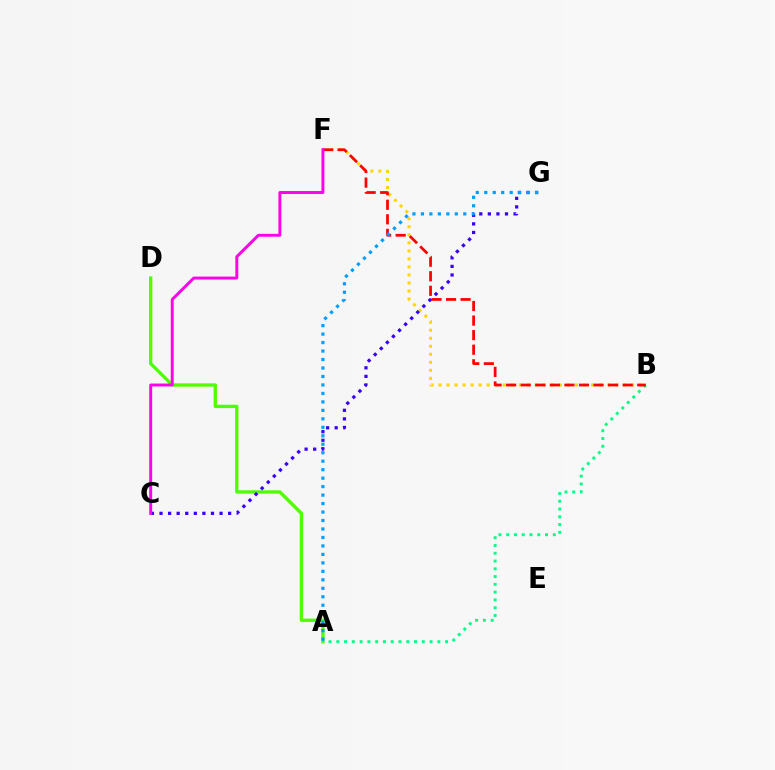{('A', 'D'): [{'color': '#4fff00', 'line_style': 'solid', 'thickness': 2.4}], ('B', 'F'): [{'color': '#ffd500', 'line_style': 'dotted', 'thickness': 2.18}, {'color': '#ff0000', 'line_style': 'dashed', 'thickness': 1.98}], ('A', 'B'): [{'color': '#00ff86', 'line_style': 'dotted', 'thickness': 2.11}], ('C', 'G'): [{'color': '#3700ff', 'line_style': 'dotted', 'thickness': 2.33}], ('A', 'G'): [{'color': '#009eff', 'line_style': 'dotted', 'thickness': 2.3}], ('C', 'F'): [{'color': '#ff00ed', 'line_style': 'solid', 'thickness': 2.11}]}